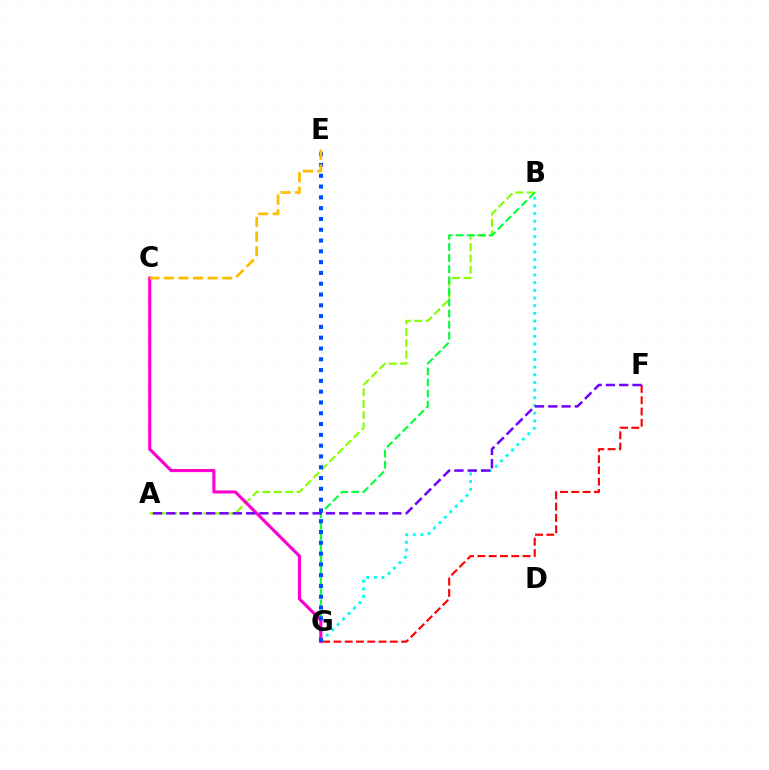{('A', 'B'): [{'color': '#84ff00', 'line_style': 'dashed', 'thickness': 1.54}], ('B', 'G'): [{'color': '#00ff39', 'line_style': 'dashed', 'thickness': 1.51}, {'color': '#00fff6', 'line_style': 'dotted', 'thickness': 2.09}], ('C', 'G'): [{'color': '#ff00cf', 'line_style': 'solid', 'thickness': 2.25}], ('F', 'G'): [{'color': '#ff0000', 'line_style': 'dashed', 'thickness': 1.53}], ('A', 'F'): [{'color': '#7200ff', 'line_style': 'dashed', 'thickness': 1.81}], ('E', 'G'): [{'color': '#004bff', 'line_style': 'dotted', 'thickness': 2.93}], ('C', 'E'): [{'color': '#ffbd00', 'line_style': 'dashed', 'thickness': 1.98}]}